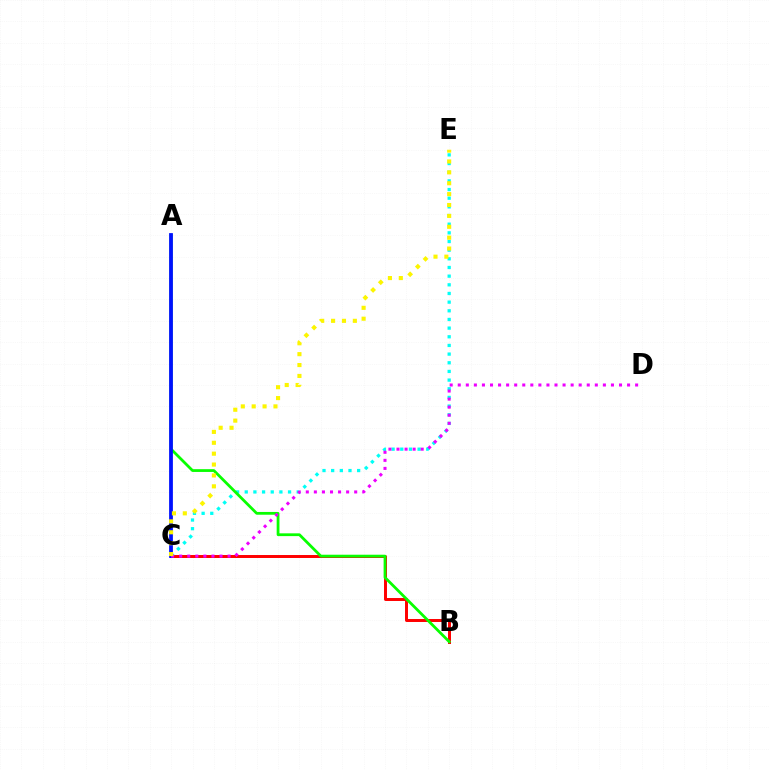{('B', 'C'): [{'color': '#ff0000', 'line_style': 'solid', 'thickness': 2.14}], ('C', 'E'): [{'color': '#00fff6', 'line_style': 'dotted', 'thickness': 2.35}, {'color': '#fcf500', 'line_style': 'dotted', 'thickness': 2.96}], ('A', 'B'): [{'color': '#08ff00', 'line_style': 'solid', 'thickness': 2.0}], ('A', 'C'): [{'color': '#0010ff', 'line_style': 'solid', 'thickness': 2.72}], ('C', 'D'): [{'color': '#ee00ff', 'line_style': 'dotted', 'thickness': 2.19}]}